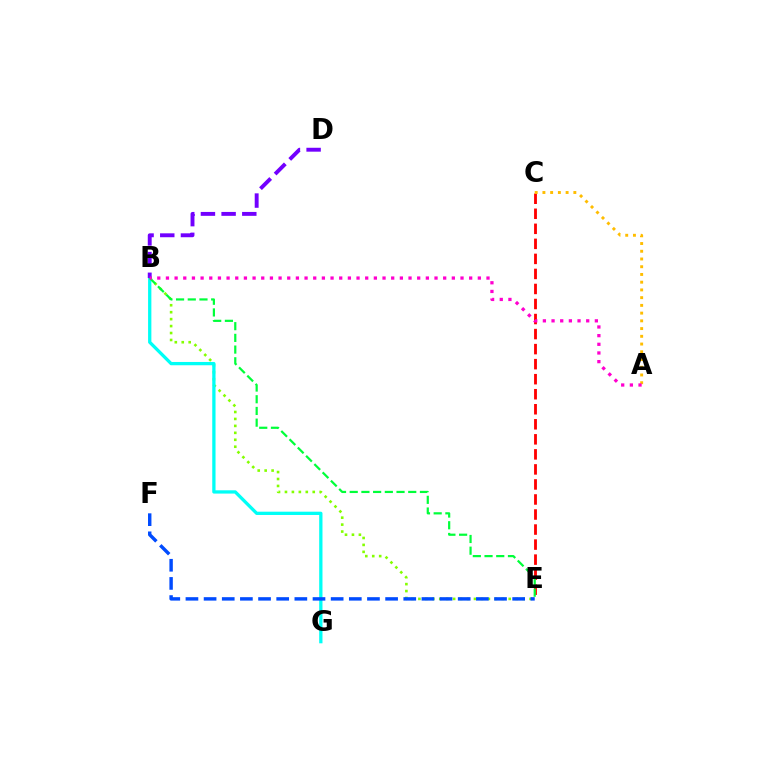{('C', 'E'): [{'color': '#ff0000', 'line_style': 'dashed', 'thickness': 2.04}], ('B', 'E'): [{'color': '#84ff00', 'line_style': 'dotted', 'thickness': 1.89}, {'color': '#00ff39', 'line_style': 'dashed', 'thickness': 1.59}], ('B', 'G'): [{'color': '#00fff6', 'line_style': 'solid', 'thickness': 2.37}], ('E', 'F'): [{'color': '#004bff', 'line_style': 'dashed', 'thickness': 2.47}], ('A', 'C'): [{'color': '#ffbd00', 'line_style': 'dotted', 'thickness': 2.1}], ('B', 'D'): [{'color': '#7200ff', 'line_style': 'dashed', 'thickness': 2.81}], ('A', 'B'): [{'color': '#ff00cf', 'line_style': 'dotted', 'thickness': 2.35}]}